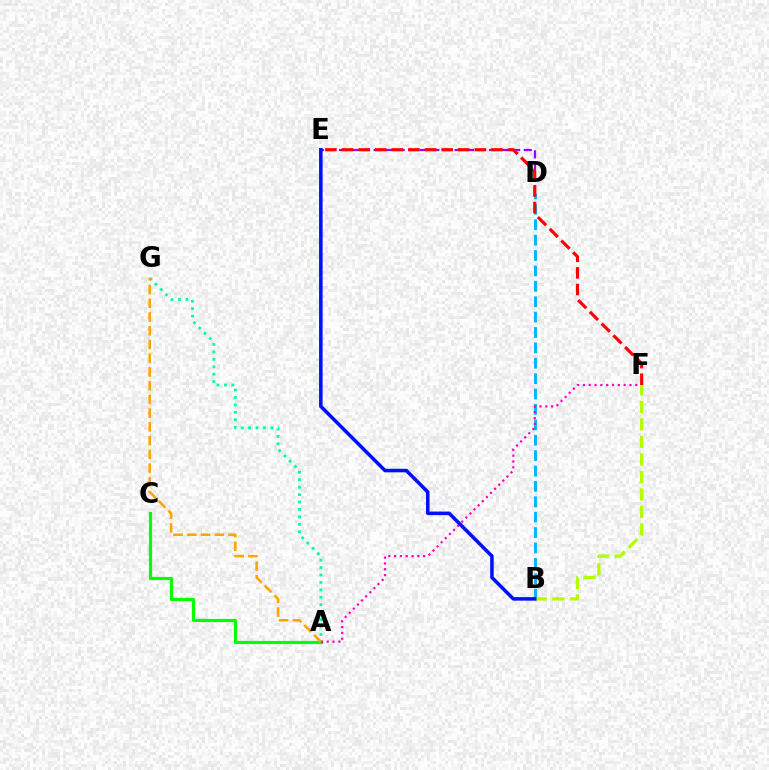{('A', 'C'): [{'color': '#08ff00', 'line_style': 'solid', 'thickness': 2.3}], ('B', 'D'): [{'color': '#00b5ff', 'line_style': 'dashed', 'thickness': 2.09}], ('D', 'E'): [{'color': '#9b00ff', 'line_style': 'dashed', 'thickness': 1.57}], ('A', 'G'): [{'color': '#00ff9d', 'line_style': 'dotted', 'thickness': 2.02}, {'color': '#ffa500', 'line_style': 'dashed', 'thickness': 1.87}], ('A', 'F'): [{'color': '#ff00bd', 'line_style': 'dotted', 'thickness': 1.58}], ('E', 'F'): [{'color': '#ff0000', 'line_style': 'dashed', 'thickness': 2.26}], ('B', 'F'): [{'color': '#b3ff00', 'line_style': 'dashed', 'thickness': 2.38}], ('B', 'E'): [{'color': '#0010ff', 'line_style': 'solid', 'thickness': 2.54}]}